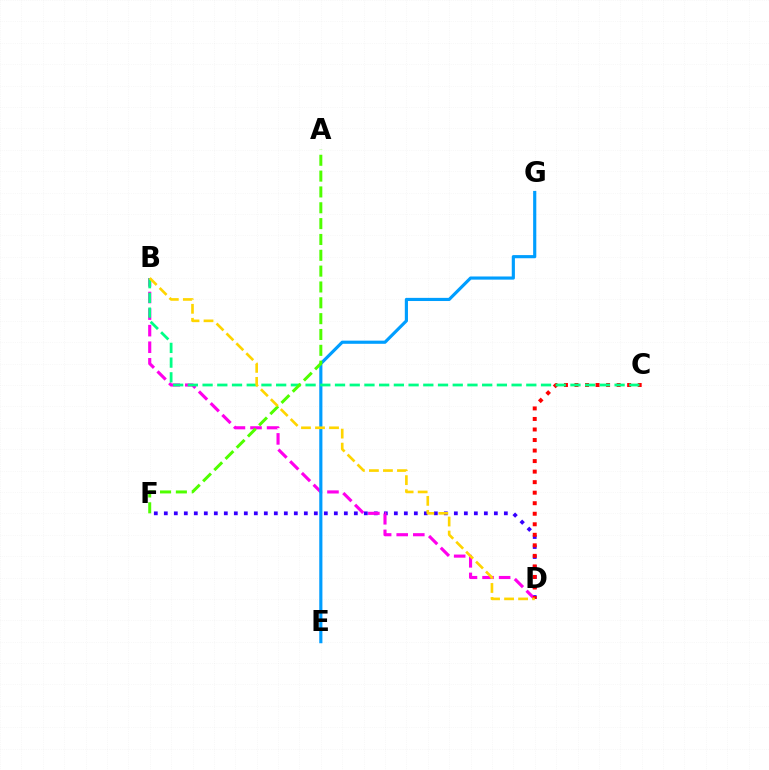{('D', 'F'): [{'color': '#3700ff', 'line_style': 'dotted', 'thickness': 2.72}], ('B', 'D'): [{'color': '#ff00ed', 'line_style': 'dashed', 'thickness': 2.25}, {'color': '#ffd500', 'line_style': 'dashed', 'thickness': 1.91}], ('E', 'G'): [{'color': '#009eff', 'line_style': 'solid', 'thickness': 2.27}], ('C', 'D'): [{'color': '#ff0000', 'line_style': 'dotted', 'thickness': 2.86}], ('B', 'C'): [{'color': '#00ff86', 'line_style': 'dashed', 'thickness': 2.0}], ('A', 'F'): [{'color': '#4fff00', 'line_style': 'dashed', 'thickness': 2.15}]}